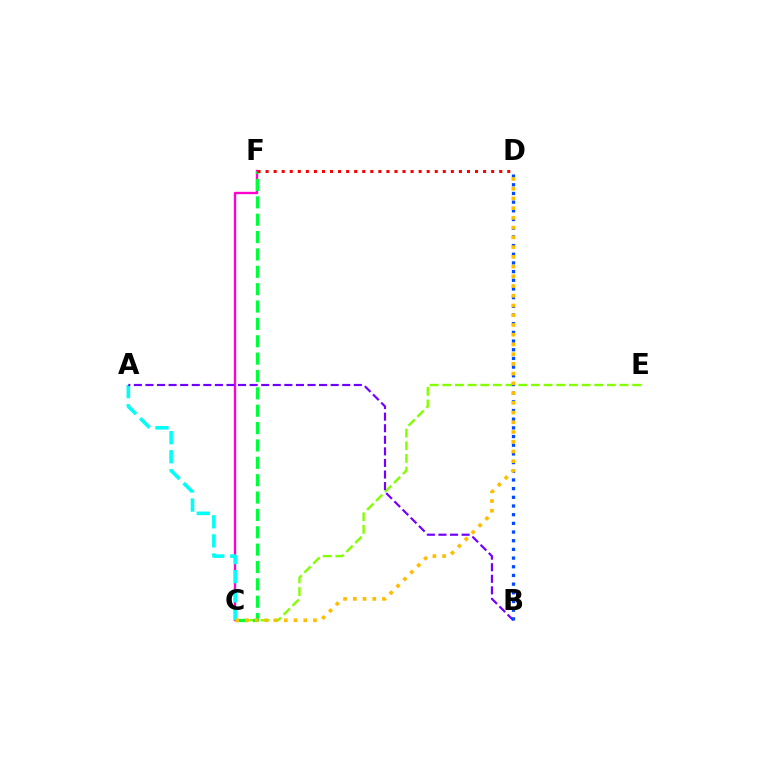{('C', 'E'): [{'color': '#84ff00', 'line_style': 'dashed', 'thickness': 1.72}], ('C', 'F'): [{'color': '#ff00cf', 'line_style': 'solid', 'thickness': 1.71}, {'color': '#00ff39', 'line_style': 'dashed', 'thickness': 2.36}], ('A', 'C'): [{'color': '#00fff6', 'line_style': 'dashed', 'thickness': 2.59}], ('A', 'B'): [{'color': '#7200ff', 'line_style': 'dashed', 'thickness': 1.57}], ('B', 'D'): [{'color': '#004bff', 'line_style': 'dotted', 'thickness': 2.36}], ('D', 'F'): [{'color': '#ff0000', 'line_style': 'dotted', 'thickness': 2.19}], ('C', 'D'): [{'color': '#ffbd00', 'line_style': 'dotted', 'thickness': 2.64}]}